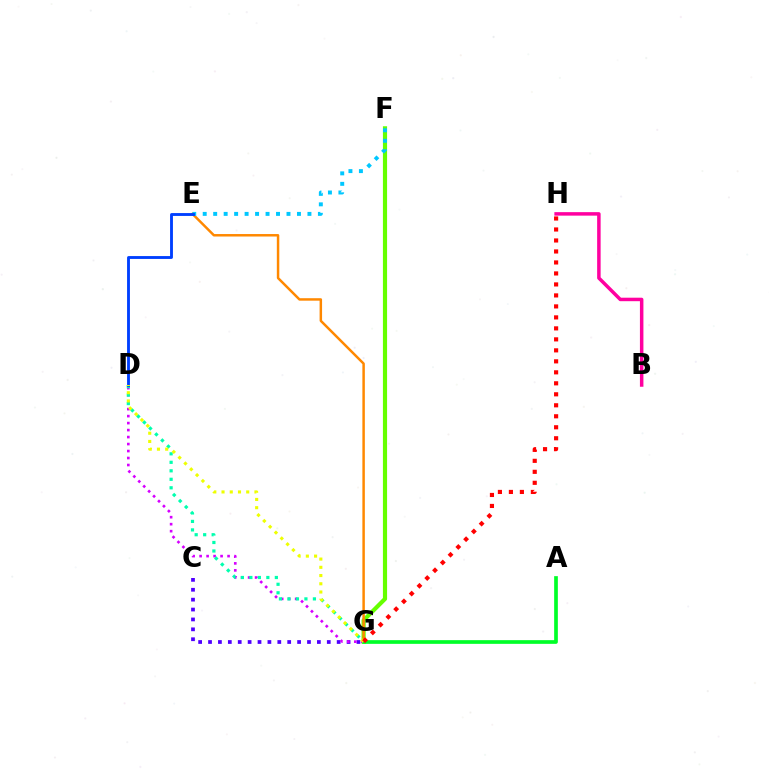{('C', 'G'): [{'color': '#4f00ff', 'line_style': 'dotted', 'thickness': 2.69}], ('B', 'H'): [{'color': '#ff00a0', 'line_style': 'solid', 'thickness': 2.51}], ('F', 'G'): [{'color': '#66ff00', 'line_style': 'solid', 'thickness': 3.0}], ('E', 'G'): [{'color': '#ff8800', 'line_style': 'solid', 'thickness': 1.79}], ('D', 'G'): [{'color': '#d600ff', 'line_style': 'dotted', 'thickness': 1.9}, {'color': '#00ffaf', 'line_style': 'dotted', 'thickness': 2.31}, {'color': '#eeff00', 'line_style': 'dotted', 'thickness': 2.24}], ('E', 'F'): [{'color': '#00c7ff', 'line_style': 'dotted', 'thickness': 2.85}], ('D', 'E'): [{'color': '#003fff', 'line_style': 'solid', 'thickness': 2.06}], ('A', 'G'): [{'color': '#00ff27', 'line_style': 'solid', 'thickness': 2.66}], ('G', 'H'): [{'color': '#ff0000', 'line_style': 'dotted', 'thickness': 2.99}]}